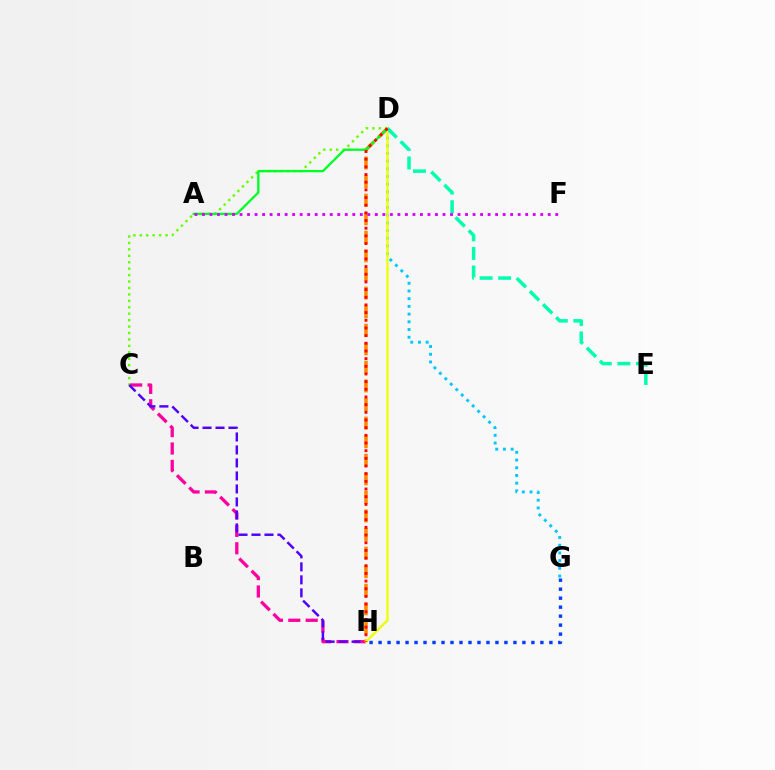{('C', 'D'): [{'color': '#66ff00', 'line_style': 'dotted', 'thickness': 1.75}], ('C', 'H'): [{'color': '#ff00a0', 'line_style': 'dashed', 'thickness': 2.36}, {'color': '#4f00ff', 'line_style': 'dashed', 'thickness': 1.77}], ('D', 'H'): [{'color': '#ff8800', 'line_style': 'dashed', 'thickness': 2.52}, {'color': '#eeff00', 'line_style': 'solid', 'thickness': 1.7}, {'color': '#ff0000', 'line_style': 'dotted', 'thickness': 2.08}], ('A', 'D'): [{'color': '#00ff27', 'line_style': 'solid', 'thickness': 1.68}], ('D', 'G'): [{'color': '#00c7ff', 'line_style': 'dotted', 'thickness': 2.09}], ('D', 'E'): [{'color': '#00ffaf', 'line_style': 'dashed', 'thickness': 2.52}], ('A', 'F'): [{'color': '#d600ff', 'line_style': 'dotted', 'thickness': 2.04}], ('G', 'H'): [{'color': '#003fff', 'line_style': 'dotted', 'thickness': 2.44}]}